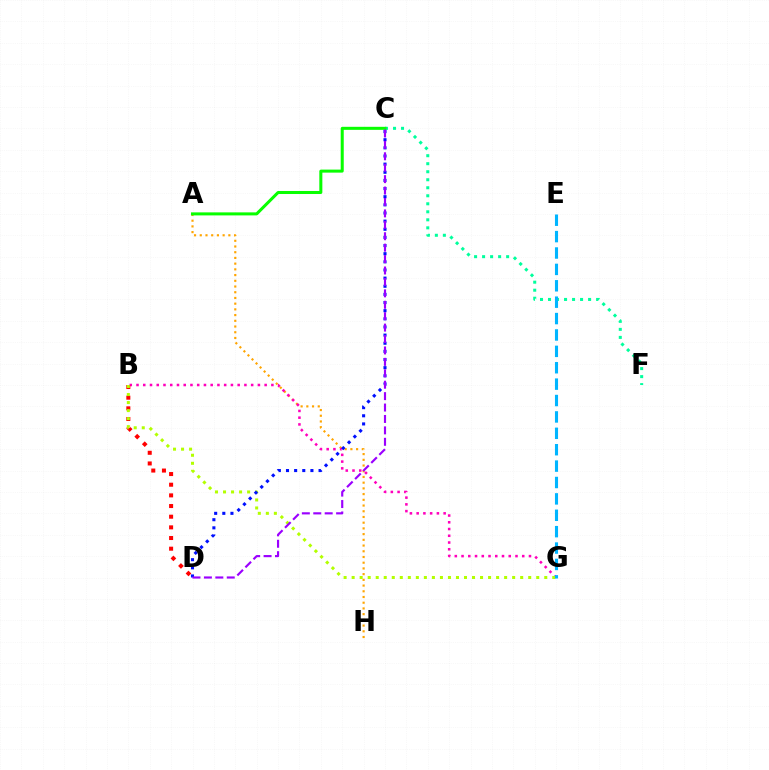{('A', 'H'): [{'color': '#ffa500', 'line_style': 'dotted', 'thickness': 1.55}], ('C', 'F'): [{'color': '#00ff9d', 'line_style': 'dotted', 'thickness': 2.18}], ('B', 'G'): [{'color': '#ff00bd', 'line_style': 'dotted', 'thickness': 1.83}, {'color': '#b3ff00', 'line_style': 'dotted', 'thickness': 2.18}], ('B', 'D'): [{'color': '#ff0000', 'line_style': 'dotted', 'thickness': 2.9}], ('A', 'C'): [{'color': '#08ff00', 'line_style': 'solid', 'thickness': 2.18}], ('C', 'D'): [{'color': '#0010ff', 'line_style': 'dotted', 'thickness': 2.21}, {'color': '#9b00ff', 'line_style': 'dashed', 'thickness': 1.55}], ('E', 'G'): [{'color': '#00b5ff', 'line_style': 'dashed', 'thickness': 2.23}]}